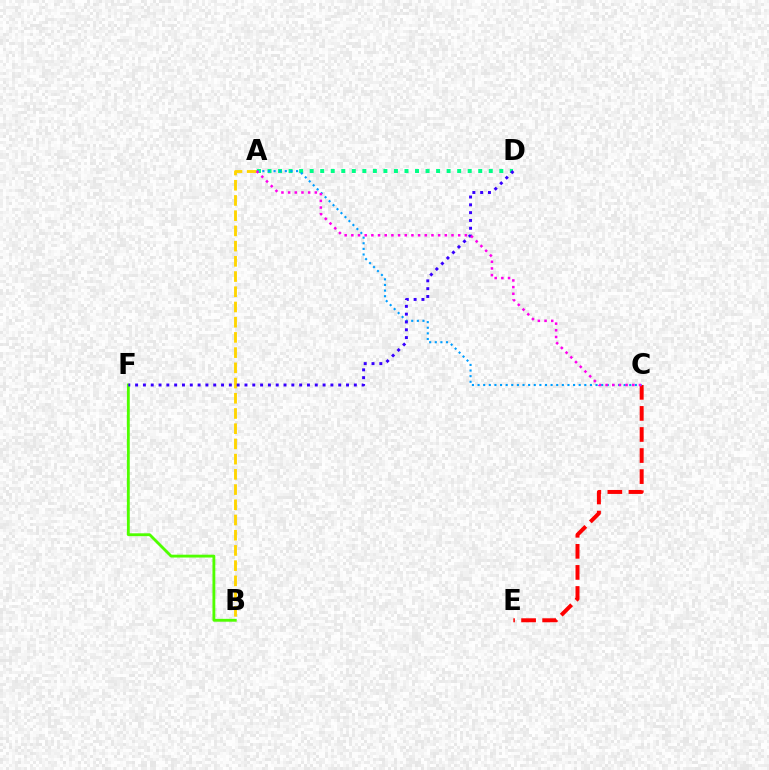{('A', 'B'): [{'color': '#ffd500', 'line_style': 'dashed', 'thickness': 2.07}], ('C', 'E'): [{'color': '#ff0000', 'line_style': 'dashed', 'thickness': 2.86}], ('B', 'F'): [{'color': '#4fff00', 'line_style': 'solid', 'thickness': 2.05}], ('A', 'D'): [{'color': '#00ff86', 'line_style': 'dotted', 'thickness': 2.86}], ('A', 'C'): [{'color': '#009eff', 'line_style': 'dotted', 'thickness': 1.53}, {'color': '#ff00ed', 'line_style': 'dotted', 'thickness': 1.81}], ('D', 'F'): [{'color': '#3700ff', 'line_style': 'dotted', 'thickness': 2.12}]}